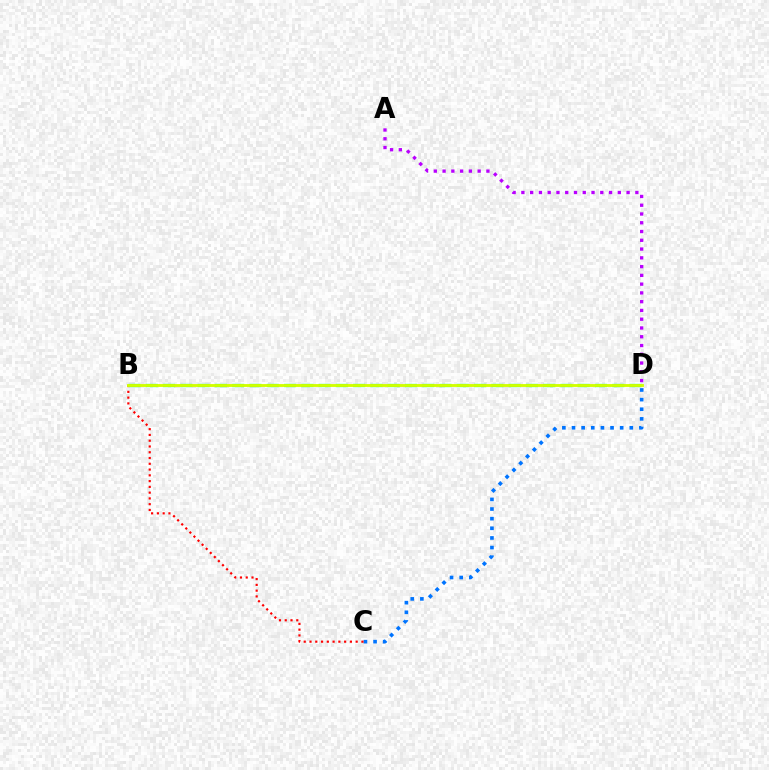{('C', 'D'): [{'color': '#0074ff', 'line_style': 'dotted', 'thickness': 2.62}], ('B', 'C'): [{'color': '#ff0000', 'line_style': 'dotted', 'thickness': 1.57}], ('B', 'D'): [{'color': '#00ff5c', 'line_style': 'dashed', 'thickness': 2.35}, {'color': '#d1ff00', 'line_style': 'solid', 'thickness': 2.06}], ('A', 'D'): [{'color': '#b900ff', 'line_style': 'dotted', 'thickness': 2.38}]}